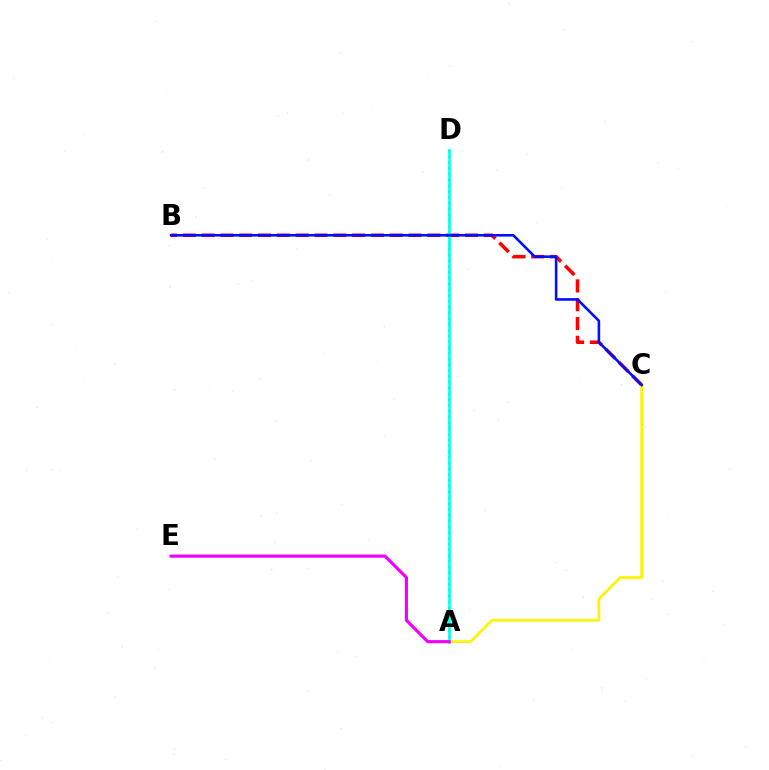{('A', 'D'): [{'color': '#08ff00', 'line_style': 'dotted', 'thickness': 1.57}, {'color': '#00fff6', 'line_style': 'solid', 'thickness': 1.89}], ('B', 'C'): [{'color': '#ff0000', 'line_style': 'dashed', 'thickness': 2.55}, {'color': '#0010ff', 'line_style': 'solid', 'thickness': 1.87}], ('A', 'C'): [{'color': '#fcf500', 'line_style': 'solid', 'thickness': 1.95}], ('A', 'E'): [{'color': '#ee00ff', 'line_style': 'solid', 'thickness': 2.27}]}